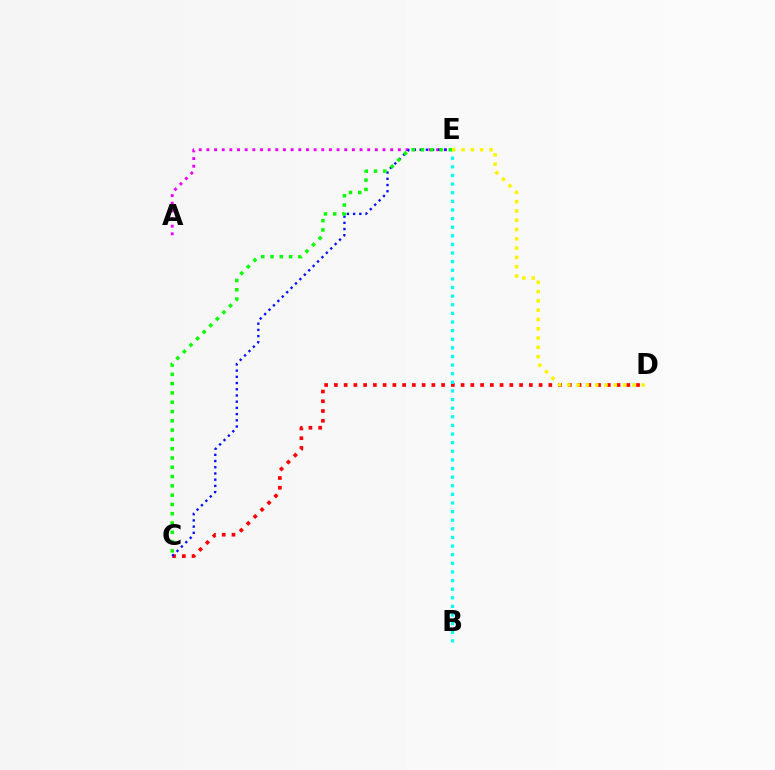{('C', 'D'): [{'color': '#ff0000', 'line_style': 'dotted', 'thickness': 2.65}], ('A', 'E'): [{'color': '#ee00ff', 'line_style': 'dotted', 'thickness': 2.08}], ('C', 'E'): [{'color': '#0010ff', 'line_style': 'dotted', 'thickness': 1.69}, {'color': '#08ff00', 'line_style': 'dotted', 'thickness': 2.52}], ('B', 'E'): [{'color': '#00fff6', 'line_style': 'dotted', 'thickness': 2.34}], ('D', 'E'): [{'color': '#fcf500', 'line_style': 'dotted', 'thickness': 2.52}]}